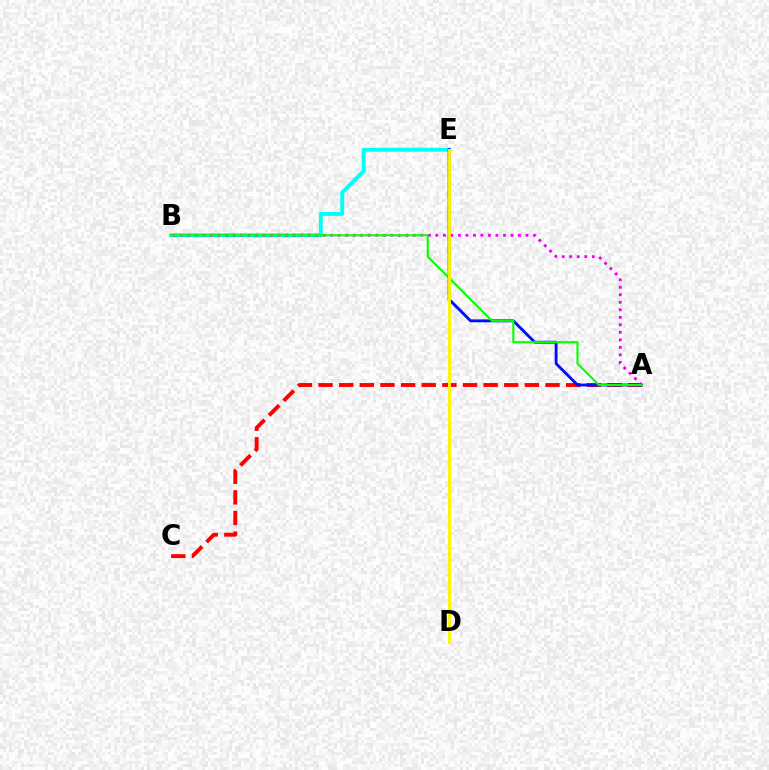{('B', 'E'): [{'color': '#00fff6', 'line_style': 'solid', 'thickness': 2.84}], ('A', 'C'): [{'color': '#ff0000', 'line_style': 'dashed', 'thickness': 2.8}], ('A', 'E'): [{'color': '#0010ff', 'line_style': 'solid', 'thickness': 2.08}], ('A', 'B'): [{'color': '#ee00ff', 'line_style': 'dotted', 'thickness': 2.04}, {'color': '#08ff00', 'line_style': 'solid', 'thickness': 1.53}], ('D', 'E'): [{'color': '#fcf500', 'line_style': 'solid', 'thickness': 2.08}]}